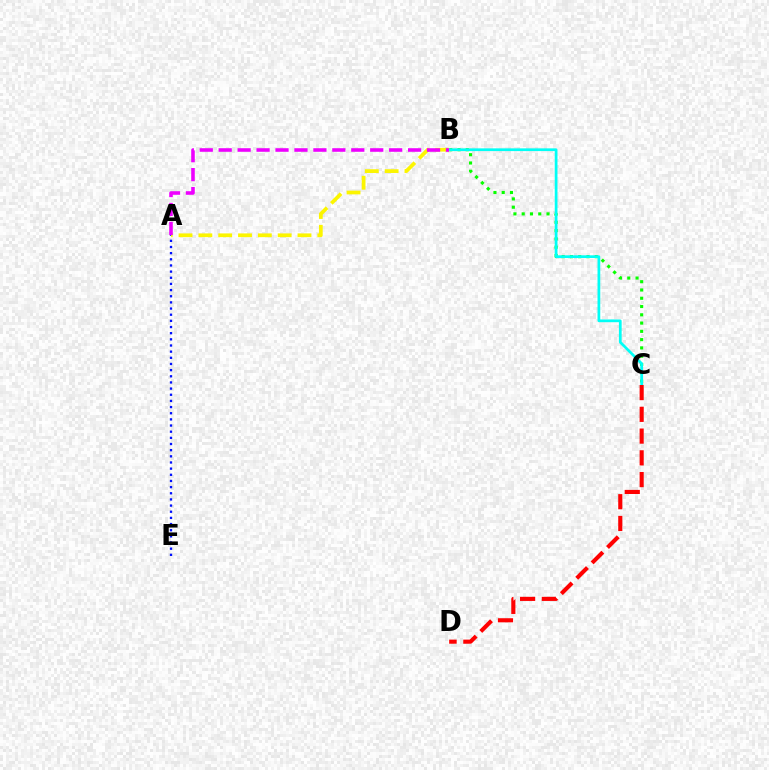{('A', 'E'): [{'color': '#0010ff', 'line_style': 'dotted', 'thickness': 1.67}], ('B', 'C'): [{'color': '#08ff00', 'line_style': 'dotted', 'thickness': 2.25}, {'color': '#00fff6', 'line_style': 'solid', 'thickness': 1.97}], ('A', 'B'): [{'color': '#fcf500', 'line_style': 'dashed', 'thickness': 2.69}, {'color': '#ee00ff', 'line_style': 'dashed', 'thickness': 2.57}], ('C', 'D'): [{'color': '#ff0000', 'line_style': 'dashed', 'thickness': 2.95}]}